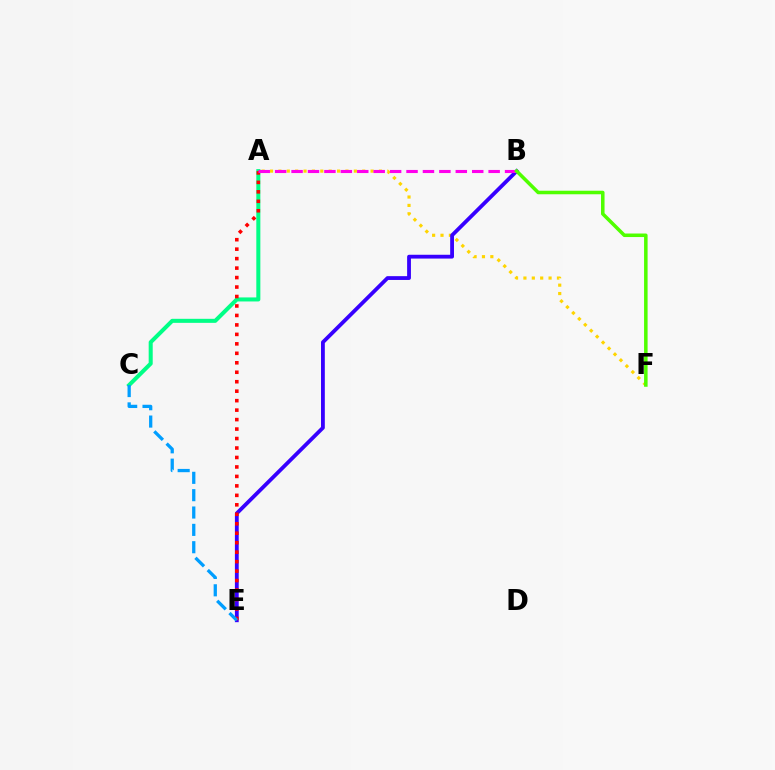{('A', 'F'): [{'color': '#ffd500', 'line_style': 'dotted', 'thickness': 2.28}], ('B', 'E'): [{'color': '#3700ff', 'line_style': 'solid', 'thickness': 2.74}], ('A', 'C'): [{'color': '#00ff86', 'line_style': 'solid', 'thickness': 2.91}], ('A', 'E'): [{'color': '#ff0000', 'line_style': 'dotted', 'thickness': 2.57}], ('A', 'B'): [{'color': '#ff00ed', 'line_style': 'dashed', 'thickness': 2.23}], ('B', 'F'): [{'color': '#4fff00', 'line_style': 'solid', 'thickness': 2.54}], ('C', 'E'): [{'color': '#009eff', 'line_style': 'dashed', 'thickness': 2.36}]}